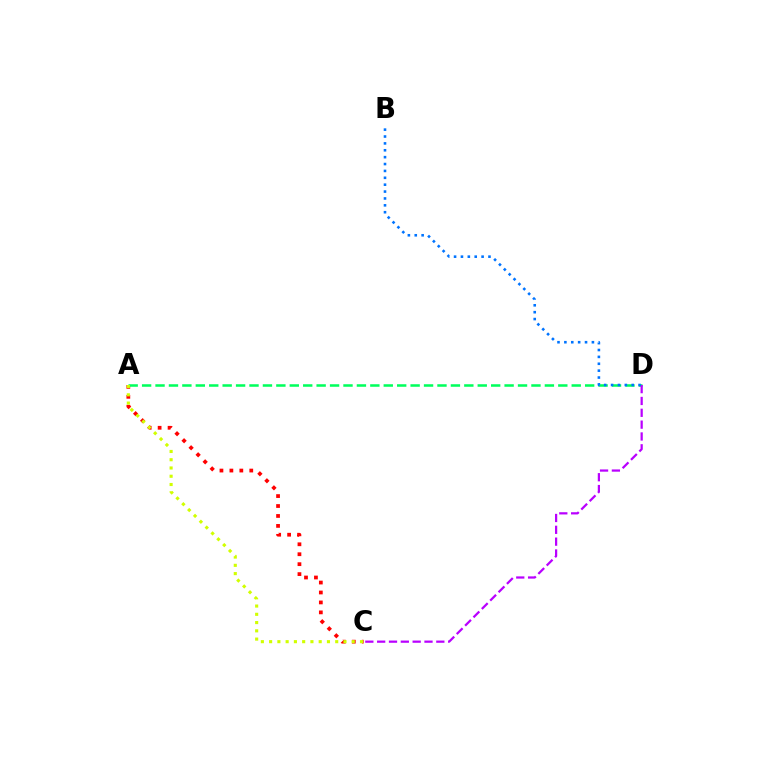{('A', 'C'): [{'color': '#ff0000', 'line_style': 'dotted', 'thickness': 2.7}, {'color': '#d1ff00', 'line_style': 'dotted', 'thickness': 2.24}], ('A', 'D'): [{'color': '#00ff5c', 'line_style': 'dashed', 'thickness': 1.82}], ('C', 'D'): [{'color': '#b900ff', 'line_style': 'dashed', 'thickness': 1.61}], ('B', 'D'): [{'color': '#0074ff', 'line_style': 'dotted', 'thickness': 1.87}]}